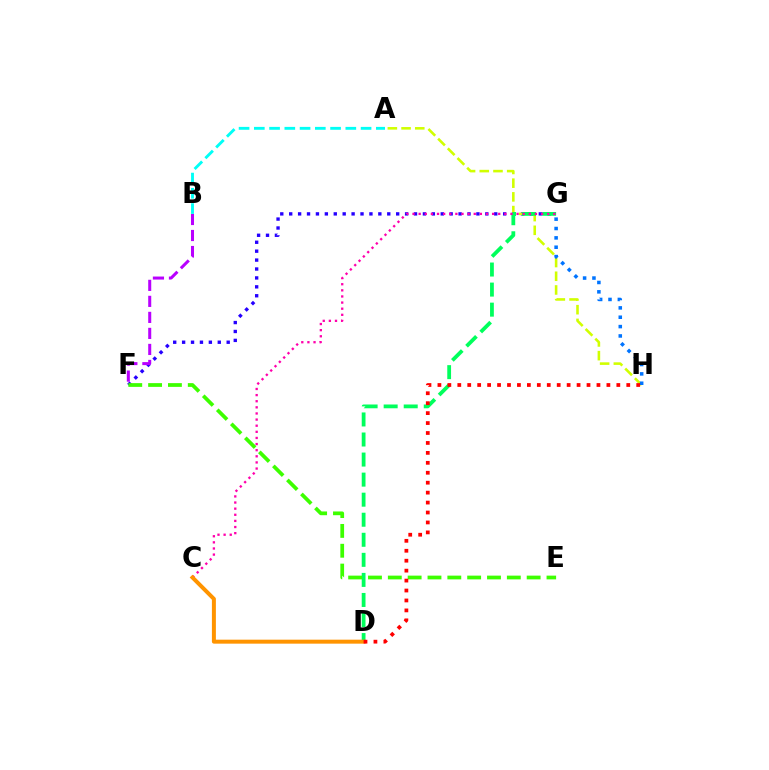{('F', 'G'): [{'color': '#2500ff', 'line_style': 'dotted', 'thickness': 2.42}], ('A', 'H'): [{'color': '#d1ff00', 'line_style': 'dashed', 'thickness': 1.86}], ('D', 'G'): [{'color': '#00ff5c', 'line_style': 'dashed', 'thickness': 2.72}], ('E', 'F'): [{'color': '#3dff00', 'line_style': 'dashed', 'thickness': 2.69}], ('C', 'G'): [{'color': '#ff00ac', 'line_style': 'dotted', 'thickness': 1.66}], ('B', 'F'): [{'color': '#b900ff', 'line_style': 'dashed', 'thickness': 2.18}], ('C', 'D'): [{'color': '#ff9400', 'line_style': 'solid', 'thickness': 2.86}], ('G', 'H'): [{'color': '#0074ff', 'line_style': 'dotted', 'thickness': 2.54}], ('A', 'B'): [{'color': '#00fff6', 'line_style': 'dashed', 'thickness': 2.07}], ('D', 'H'): [{'color': '#ff0000', 'line_style': 'dotted', 'thickness': 2.7}]}